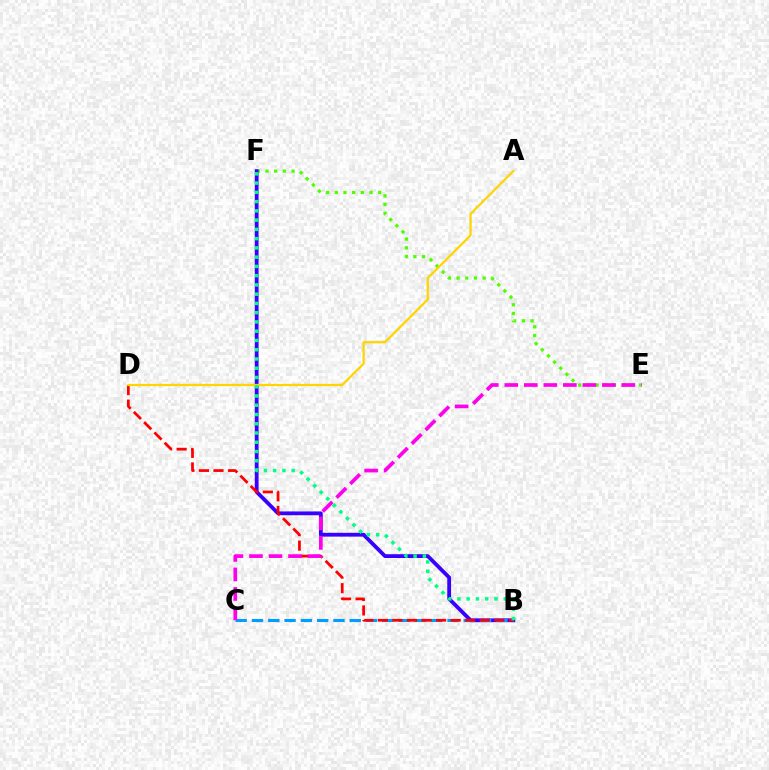{('E', 'F'): [{'color': '#4fff00', 'line_style': 'dotted', 'thickness': 2.36}], ('B', 'F'): [{'color': '#3700ff', 'line_style': 'solid', 'thickness': 2.73}, {'color': '#00ff86', 'line_style': 'dotted', 'thickness': 2.52}], ('B', 'C'): [{'color': '#009eff', 'line_style': 'dashed', 'thickness': 2.21}], ('B', 'D'): [{'color': '#ff0000', 'line_style': 'dashed', 'thickness': 1.98}], ('C', 'E'): [{'color': '#ff00ed', 'line_style': 'dashed', 'thickness': 2.65}], ('A', 'D'): [{'color': '#ffd500', 'line_style': 'solid', 'thickness': 1.61}]}